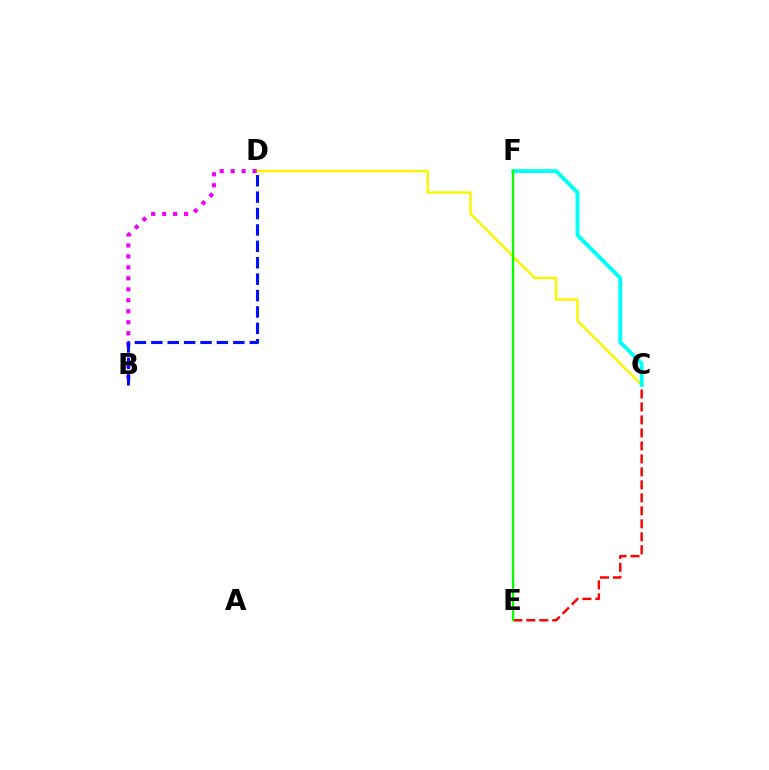{('C', 'E'): [{'color': '#ff0000', 'line_style': 'dashed', 'thickness': 1.76}], ('C', 'D'): [{'color': '#fcf500', 'line_style': 'solid', 'thickness': 1.77}], ('B', 'D'): [{'color': '#ee00ff', 'line_style': 'dotted', 'thickness': 2.98}, {'color': '#0010ff', 'line_style': 'dashed', 'thickness': 2.23}], ('C', 'F'): [{'color': '#00fff6', 'line_style': 'solid', 'thickness': 2.8}], ('E', 'F'): [{'color': '#08ff00', 'line_style': 'solid', 'thickness': 1.72}]}